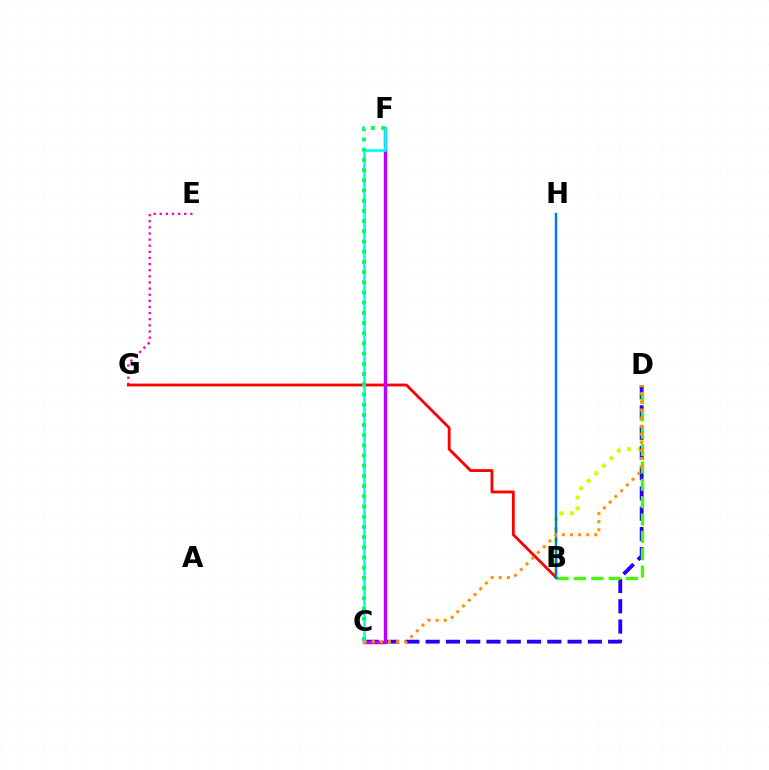{('B', 'D'): [{'color': '#d1ff00', 'line_style': 'dotted', 'thickness': 2.9}, {'color': '#3dff00', 'line_style': 'dashed', 'thickness': 2.36}], ('C', 'D'): [{'color': '#2500ff', 'line_style': 'dashed', 'thickness': 2.75}, {'color': '#ff9400', 'line_style': 'dotted', 'thickness': 2.2}], ('E', 'G'): [{'color': '#ff00ac', 'line_style': 'dotted', 'thickness': 1.66}], ('B', 'G'): [{'color': '#ff0000', 'line_style': 'solid', 'thickness': 2.03}], ('C', 'F'): [{'color': '#b900ff', 'line_style': 'solid', 'thickness': 2.46}, {'color': '#00fff6', 'line_style': 'solid', 'thickness': 1.94}, {'color': '#00ff5c', 'line_style': 'dotted', 'thickness': 2.77}], ('B', 'H'): [{'color': '#0074ff', 'line_style': 'solid', 'thickness': 1.73}]}